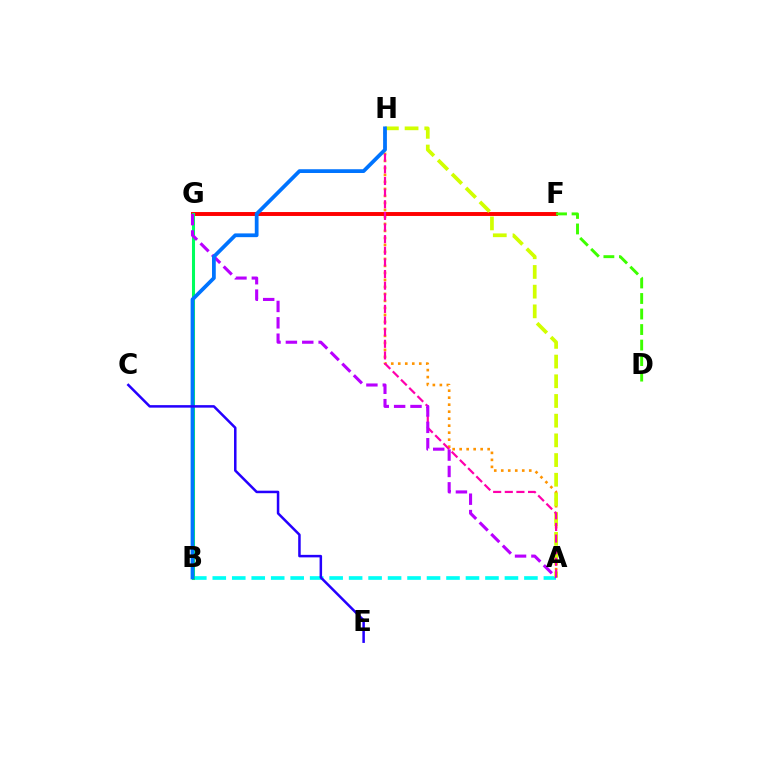{('A', 'H'): [{'color': '#ff9400', 'line_style': 'dotted', 'thickness': 1.9}, {'color': '#d1ff00', 'line_style': 'dashed', 'thickness': 2.68}, {'color': '#ff00ac', 'line_style': 'dashed', 'thickness': 1.58}], ('A', 'B'): [{'color': '#00fff6', 'line_style': 'dashed', 'thickness': 2.65}], ('F', 'G'): [{'color': '#ff0000', 'line_style': 'solid', 'thickness': 2.83}], ('B', 'G'): [{'color': '#00ff5c', 'line_style': 'solid', 'thickness': 2.19}], ('A', 'G'): [{'color': '#b900ff', 'line_style': 'dashed', 'thickness': 2.22}], ('B', 'H'): [{'color': '#0074ff', 'line_style': 'solid', 'thickness': 2.7}], ('D', 'F'): [{'color': '#3dff00', 'line_style': 'dashed', 'thickness': 2.11}], ('C', 'E'): [{'color': '#2500ff', 'line_style': 'solid', 'thickness': 1.81}]}